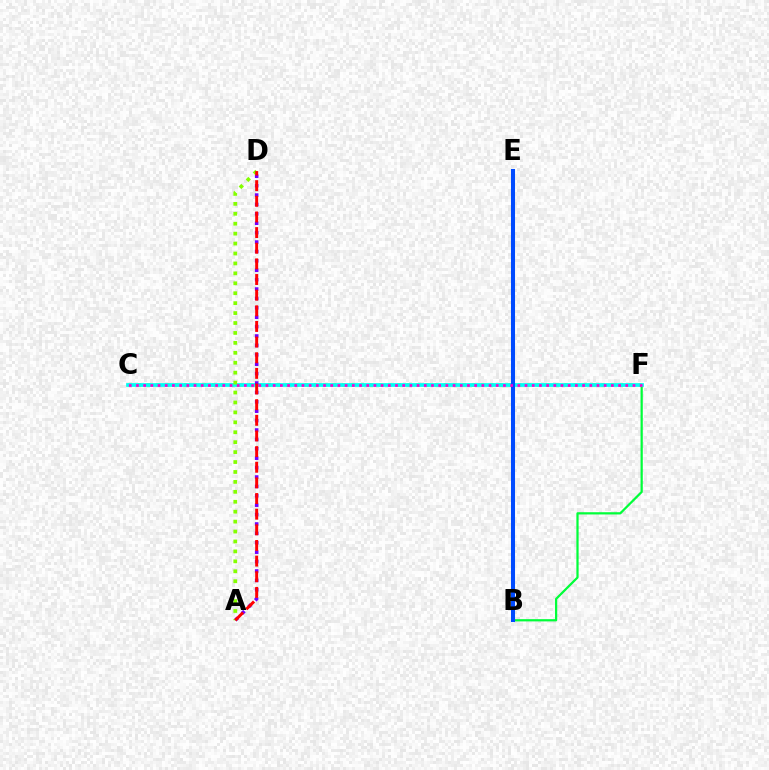{('B', 'F'): [{'color': '#00ff39', 'line_style': 'solid', 'thickness': 1.61}], ('C', 'F'): [{'color': '#ffbd00', 'line_style': 'dotted', 'thickness': 2.52}, {'color': '#00fff6', 'line_style': 'solid', 'thickness': 2.68}, {'color': '#ff00cf', 'line_style': 'dotted', 'thickness': 1.96}], ('A', 'D'): [{'color': '#7200ff', 'line_style': 'dotted', 'thickness': 2.55}, {'color': '#84ff00', 'line_style': 'dotted', 'thickness': 2.7}, {'color': '#ff0000', 'line_style': 'dashed', 'thickness': 2.13}], ('B', 'E'): [{'color': '#004bff', 'line_style': 'solid', 'thickness': 2.92}]}